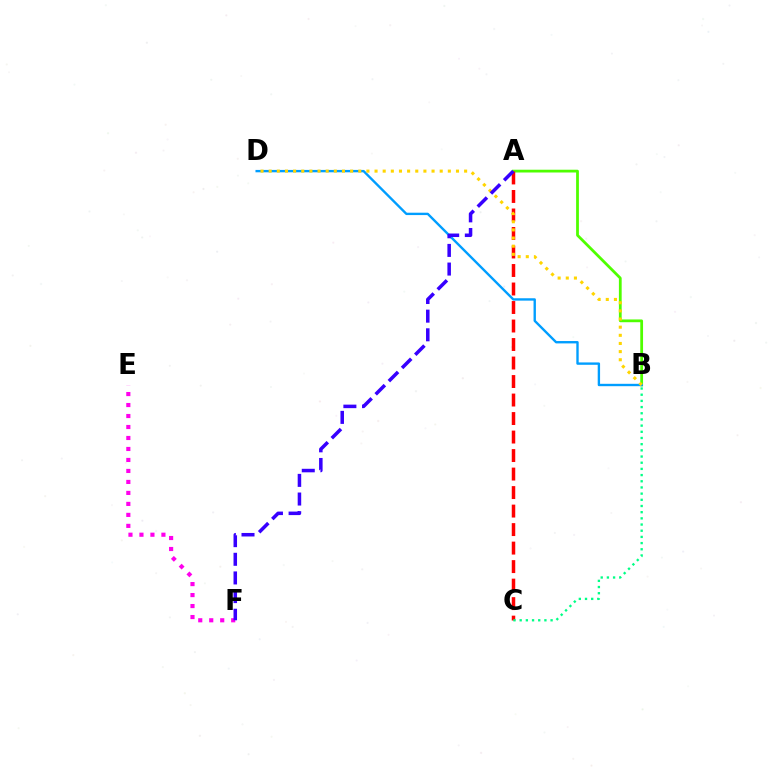{('A', 'B'): [{'color': '#4fff00', 'line_style': 'solid', 'thickness': 1.99}], ('A', 'C'): [{'color': '#ff0000', 'line_style': 'dashed', 'thickness': 2.51}], ('B', 'C'): [{'color': '#00ff86', 'line_style': 'dotted', 'thickness': 1.68}], ('B', 'D'): [{'color': '#009eff', 'line_style': 'solid', 'thickness': 1.71}, {'color': '#ffd500', 'line_style': 'dotted', 'thickness': 2.21}], ('E', 'F'): [{'color': '#ff00ed', 'line_style': 'dotted', 'thickness': 2.98}], ('A', 'F'): [{'color': '#3700ff', 'line_style': 'dashed', 'thickness': 2.53}]}